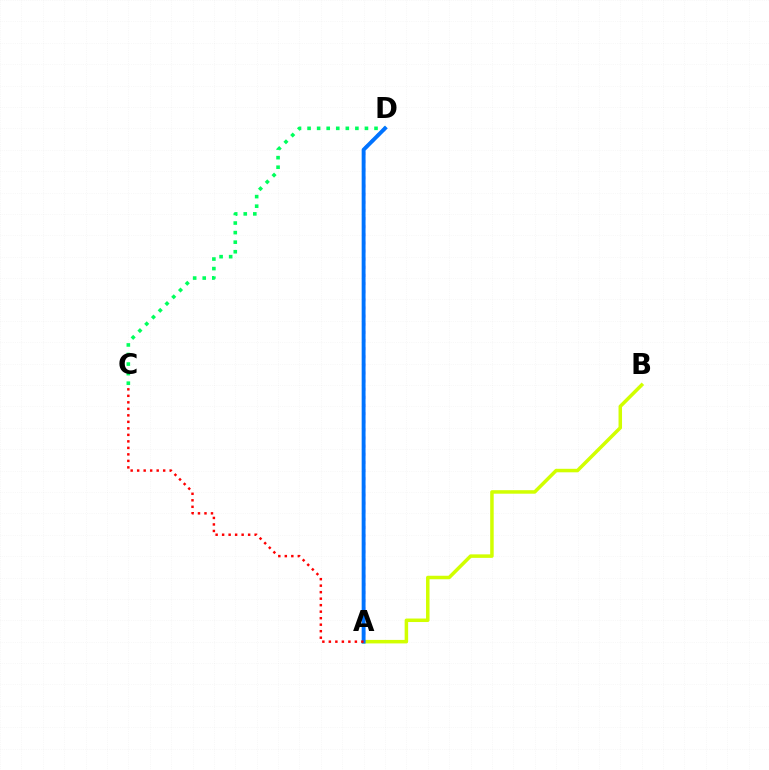{('A', 'B'): [{'color': '#d1ff00', 'line_style': 'solid', 'thickness': 2.52}], ('C', 'D'): [{'color': '#00ff5c', 'line_style': 'dotted', 'thickness': 2.6}], ('A', 'D'): [{'color': '#b900ff', 'line_style': 'dotted', 'thickness': 2.21}, {'color': '#0074ff', 'line_style': 'solid', 'thickness': 2.79}], ('A', 'C'): [{'color': '#ff0000', 'line_style': 'dotted', 'thickness': 1.77}]}